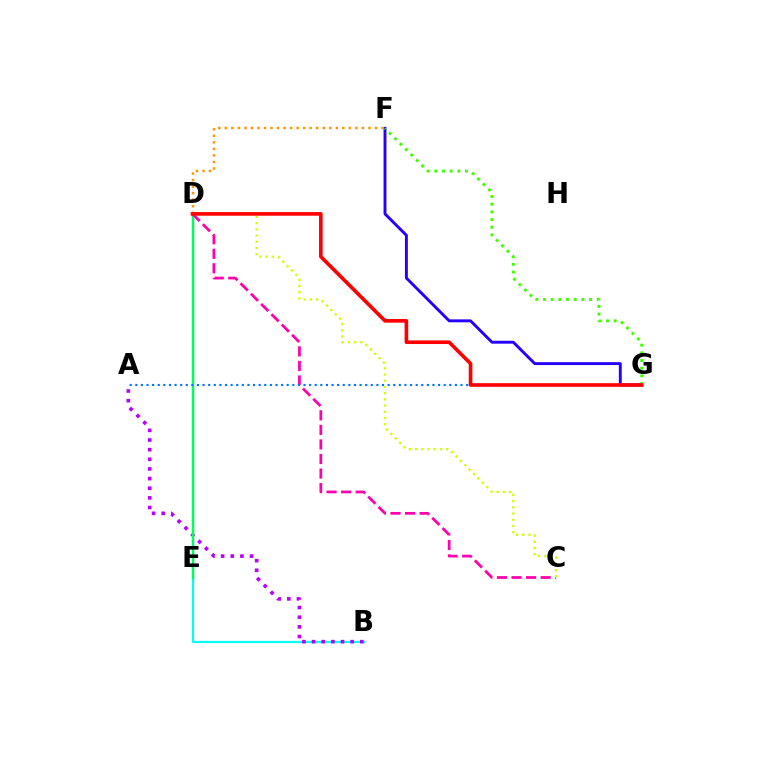{('F', 'G'): [{'color': '#2500ff', 'line_style': 'solid', 'thickness': 2.09}, {'color': '#3dff00', 'line_style': 'dotted', 'thickness': 2.08}], ('D', 'F'): [{'color': '#ff9400', 'line_style': 'dotted', 'thickness': 1.77}], ('B', 'E'): [{'color': '#00fff6', 'line_style': 'solid', 'thickness': 1.59}], ('A', 'B'): [{'color': '#b900ff', 'line_style': 'dotted', 'thickness': 2.62}], ('D', 'E'): [{'color': '#00ff5c', 'line_style': 'solid', 'thickness': 1.8}], ('C', 'D'): [{'color': '#ff00ac', 'line_style': 'dashed', 'thickness': 1.98}, {'color': '#d1ff00', 'line_style': 'dotted', 'thickness': 1.69}], ('A', 'G'): [{'color': '#0074ff', 'line_style': 'dotted', 'thickness': 1.52}], ('D', 'G'): [{'color': '#ff0000', 'line_style': 'solid', 'thickness': 2.61}]}